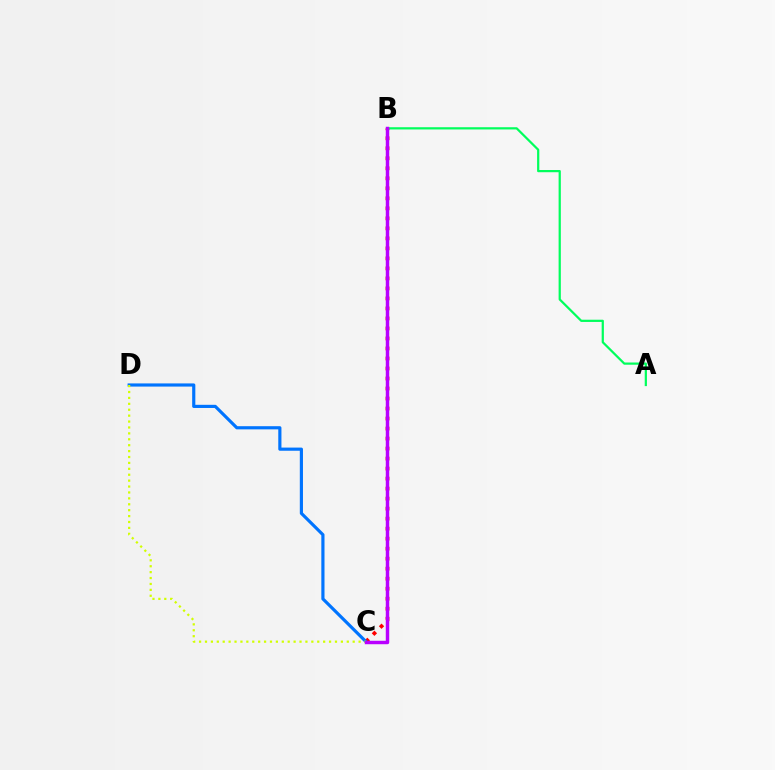{('B', 'C'): [{'color': '#ff0000', 'line_style': 'dotted', 'thickness': 2.72}, {'color': '#b900ff', 'line_style': 'solid', 'thickness': 2.48}], ('C', 'D'): [{'color': '#0074ff', 'line_style': 'solid', 'thickness': 2.28}, {'color': '#d1ff00', 'line_style': 'dotted', 'thickness': 1.61}], ('A', 'B'): [{'color': '#00ff5c', 'line_style': 'solid', 'thickness': 1.6}]}